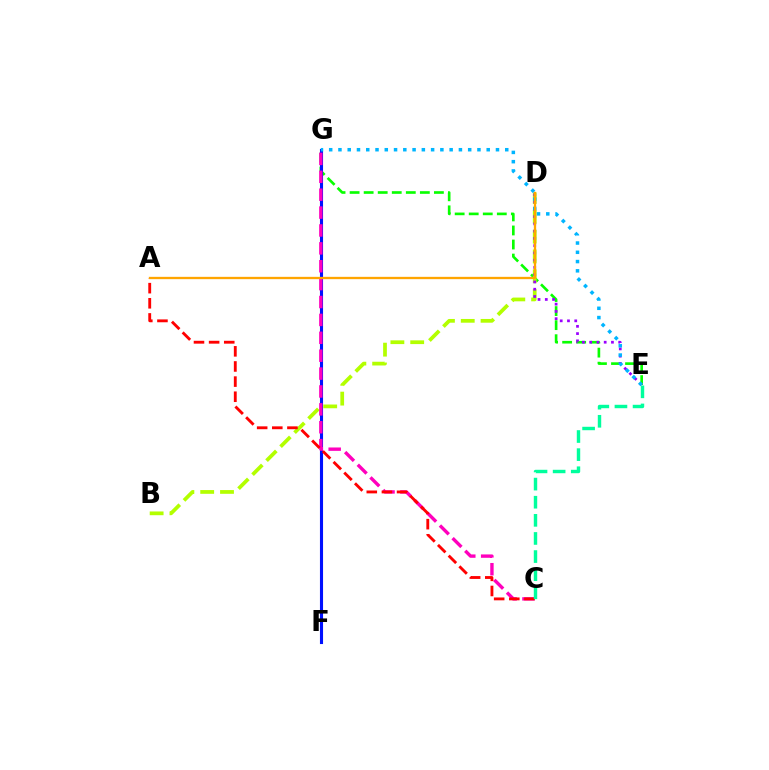{('E', 'G'): [{'color': '#08ff00', 'line_style': 'dashed', 'thickness': 1.91}, {'color': '#00b5ff', 'line_style': 'dotted', 'thickness': 2.52}], ('F', 'G'): [{'color': '#0010ff', 'line_style': 'solid', 'thickness': 2.23}], ('B', 'D'): [{'color': '#b3ff00', 'line_style': 'dashed', 'thickness': 2.69}], ('D', 'E'): [{'color': '#9b00ff', 'line_style': 'dotted', 'thickness': 1.97}], ('C', 'G'): [{'color': '#ff00bd', 'line_style': 'dashed', 'thickness': 2.43}], ('A', 'C'): [{'color': '#ff0000', 'line_style': 'dashed', 'thickness': 2.06}], ('A', 'D'): [{'color': '#ffa500', 'line_style': 'solid', 'thickness': 1.66}], ('C', 'E'): [{'color': '#00ff9d', 'line_style': 'dashed', 'thickness': 2.46}]}